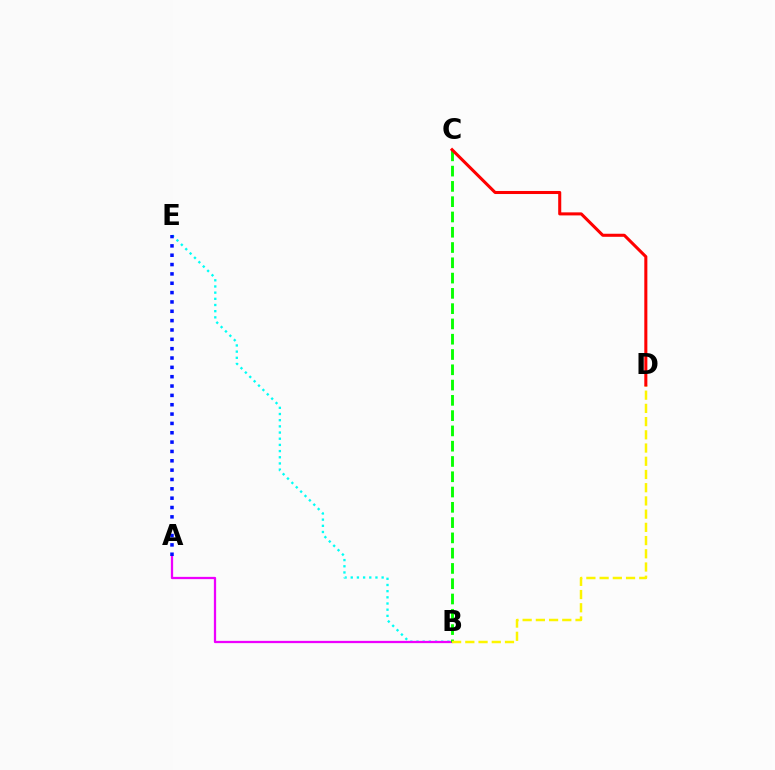{('B', 'E'): [{'color': '#00fff6', 'line_style': 'dotted', 'thickness': 1.68}], ('A', 'B'): [{'color': '#ee00ff', 'line_style': 'solid', 'thickness': 1.63}], ('B', 'C'): [{'color': '#08ff00', 'line_style': 'dashed', 'thickness': 2.08}], ('B', 'D'): [{'color': '#fcf500', 'line_style': 'dashed', 'thickness': 1.8}], ('A', 'E'): [{'color': '#0010ff', 'line_style': 'dotted', 'thickness': 2.54}], ('C', 'D'): [{'color': '#ff0000', 'line_style': 'solid', 'thickness': 2.2}]}